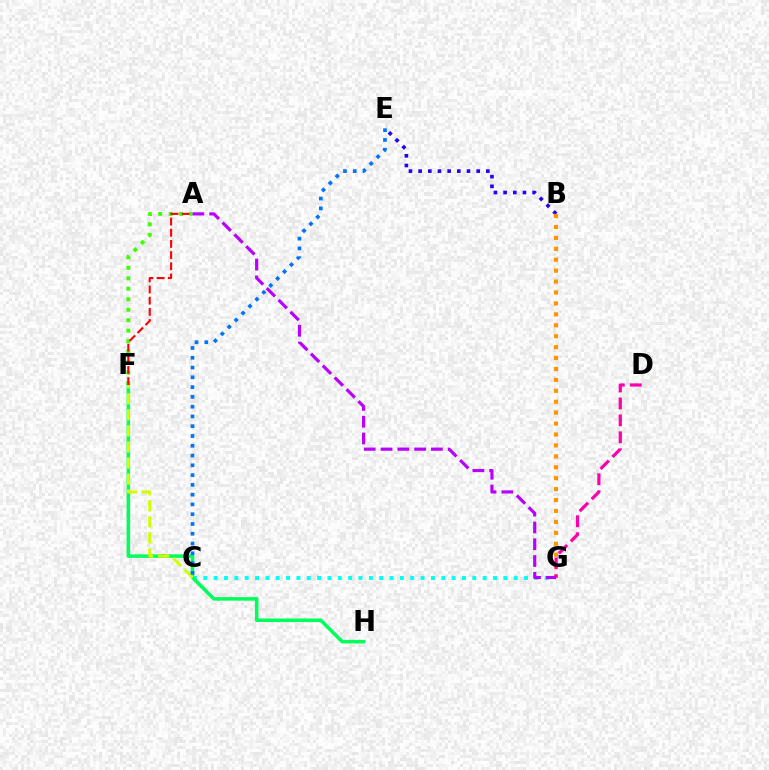{('B', 'E'): [{'color': '#2500ff', 'line_style': 'dotted', 'thickness': 2.63}], ('B', 'G'): [{'color': '#ff9400', 'line_style': 'dotted', 'thickness': 2.97}], ('C', 'G'): [{'color': '#00fff6', 'line_style': 'dotted', 'thickness': 2.81}], ('D', 'G'): [{'color': '#ff00ac', 'line_style': 'dashed', 'thickness': 2.3}], ('A', 'F'): [{'color': '#3dff00', 'line_style': 'dotted', 'thickness': 2.84}, {'color': '#ff0000', 'line_style': 'dashed', 'thickness': 1.52}], ('A', 'G'): [{'color': '#b900ff', 'line_style': 'dashed', 'thickness': 2.28}], ('F', 'H'): [{'color': '#00ff5c', 'line_style': 'solid', 'thickness': 2.54}], ('C', 'F'): [{'color': '#d1ff00', 'line_style': 'dashed', 'thickness': 2.18}], ('C', 'E'): [{'color': '#0074ff', 'line_style': 'dotted', 'thickness': 2.66}]}